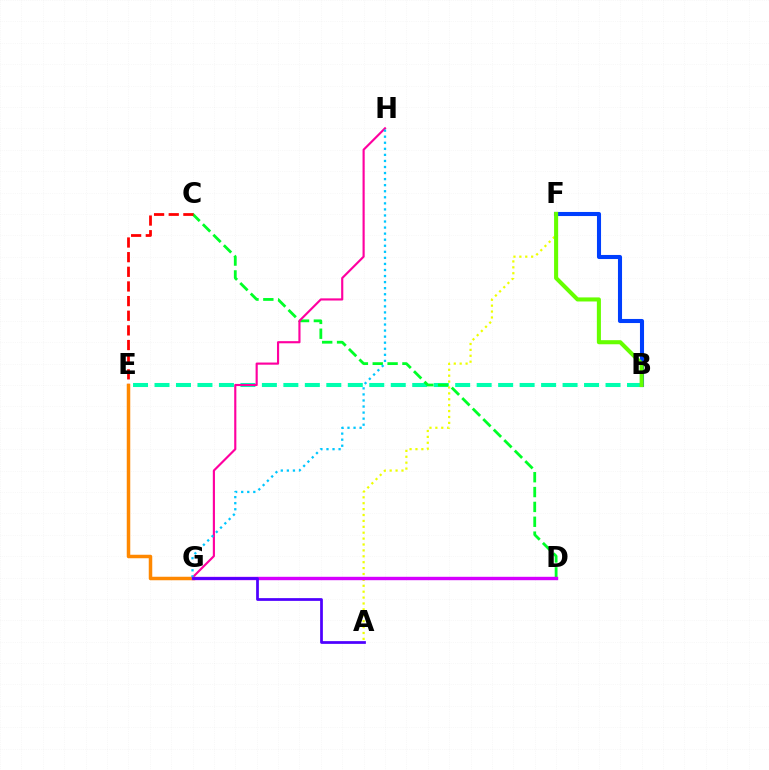{('B', 'E'): [{'color': '#00ffaf', 'line_style': 'dashed', 'thickness': 2.92}], ('C', 'D'): [{'color': '#00ff27', 'line_style': 'dashed', 'thickness': 2.02}], ('G', 'H'): [{'color': '#ff00a0', 'line_style': 'solid', 'thickness': 1.55}, {'color': '#00c7ff', 'line_style': 'dotted', 'thickness': 1.65}], ('C', 'E'): [{'color': '#ff0000', 'line_style': 'dashed', 'thickness': 1.99}], ('A', 'F'): [{'color': '#eeff00', 'line_style': 'dotted', 'thickness': 1.6}], ('E', 'G'): [{'color': '#ff8800', 'line_style': 'solid', 'thickness': 2.52}], ('B', 'F'): [{'color': '#003fff', 'line_style': 'solid', 'thickness': 2.94}, {'color': '#66ff00', 'line_style': 'solid', 'thickness': 2.93}], ('D', 'G'): [{'color': '#d600ff', 'line_style': 'solid', 'thickness': 2.44}], ('A', 'G'): [{'color': '#4f00ff', 'line_style': 'solid', 'thickness': 1.97}]}